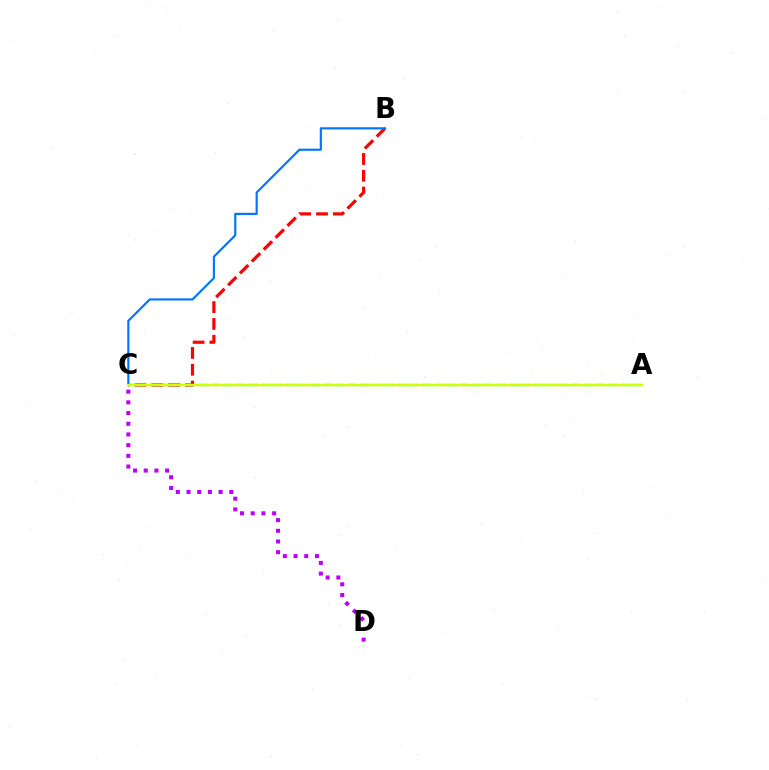{('B', 'C'): [{'color': '#ff0000', 'line_style': 'dashed', 'thickness': 2.28}, {'color': '#0074ff', 'line_style': 'solid', 'thickness': 1.54}], ('A', 'C'): [{'color': '#00ff5c', 'line_style': 'dashed', 'thickness': 1.69}, {'color': '#d1ff00', 'line_style': 'solid', 'thickness': 1.68}], ('C', 'D'): [{'color': '#b900ff', 'line_style': 'dotted', 'thickness': 2.91}]}